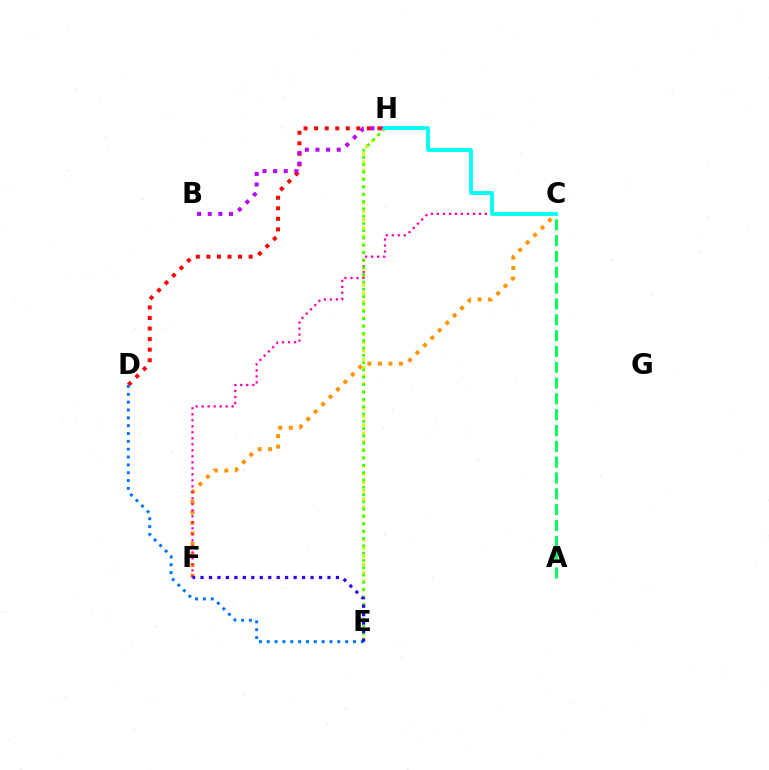{('D', 'H'): [{'color': '#ff0000', 'line_style': 'dotted', 'thickness': 2.87}], ('B', 'H'): [{'color': '#b900ff', 'line_style': 'dotted', 'thickness': 2.89}], ('C', 'F'): [{'color': '#ff9400', 'line_style': 'dotted', 'thickness': 2.86}, {'color': '#ff00ac', 'line_style': 'dotted', 'thickness': 1.63}], ('E', 'H'): [{'color': '#d1ff00', 'line_style': 'dotted', 'thickness': 2.23}, {'color': '#3dff00', 'line_style': 'dotted', 'thickness': 1.99}], ('C', 'H'): [{'color': '#00fff6', 'line_style': 'solid', 'thickness': 2.73}], ('D', 'E'): [{'color': '#0074ff', 'line_style': 'dotted', 'thickness': 2.13}], ('E', 'F'): [{'color': '#2500ff', 'line_style': 'dotted', 'thickness': 2.3}], ('A', 'C'): [{'color': '#00ff5c', 'line_style': 'dashed', 'thickness': 2.15}]}